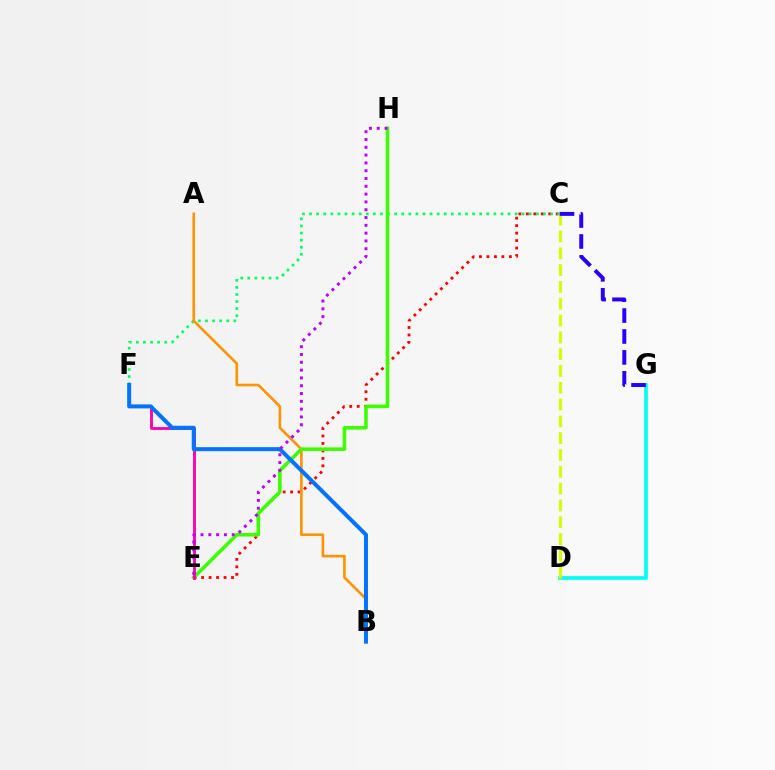{('C', 'E'): [{'color': '#ff0000', 'line_style': 'dotted', 'thickness': 2.03}], ('C', 'F'): [{'color': '#00ff5c', 'line_style': 'dotted', 'thickness': 1.93}], ('A', 'B'): [{'color': '#ff9400', 'line_style': 'solid', 'thickness': 1.9}], ('E', 'H'): [{'color': '#3dff00', 'line_style': 'solid', 'thickness': 2.59}, {'color': '#b900ff', 'line_style': 'dotted', 'thickness': 2.12}], ('D', 'G'): [{'color': '#00fff6', 'line_style': 'solid', 'thickness': 2.64}], ('C', 'D'): [{'color': '#d1ff00', 'line_style': 'dashed', 'thickness': 2.28}], ('C', 'G'): [{'color': '#2500ff', 'line_style': 'dashed', 'thickness': 2.84}], ('E', 'F'): [{'color': '#ff00ac', 'line_style': 'solid', 'thickness': 2.05}], ('B', 'F'): [{'color': '#0074ff', 'line_style': 'solid', 'thickness': 2.88}]}